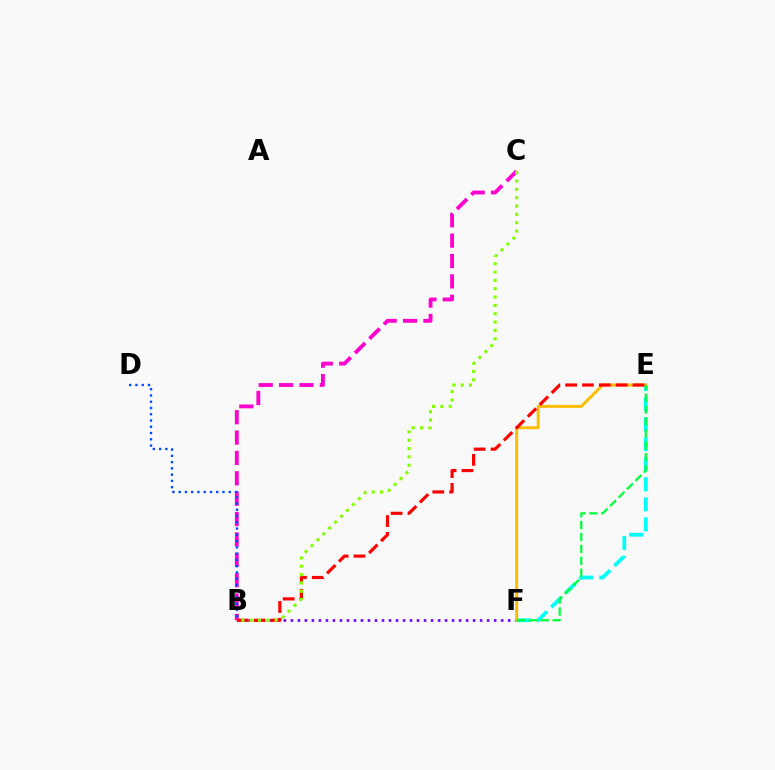{('B', 'F'): [{'color': '#7200ff', 'line_style': 'dotted', 'thickness': 1.9}], ('E', 'F'): [{'color': '#00fff6', 'line_style': 'dashed', 'thickness': 2.72}, {'color': '#ffbd00', 'line_style': 'solid', 'thickness': 2.12}, {'color': '#00ff39', 'line_style': 'dashed', 'thickness': 1.62}], ('B', 'C'): [{'color': '#ff00cf', 'line_style': 'dashed', 'thickness': 2.77}, {'color': '#84ff00', 'line_style': 'dotted', 'thickness': 2.26}], ('B', 'D'): [{'color': '#004bff', 'line_style': 'dotted', 'thickness': 1.7}], ('B', 'E'): [{'color': '#ff0000', 'line_style': 'dashed', 'thickness': 2.29}]}